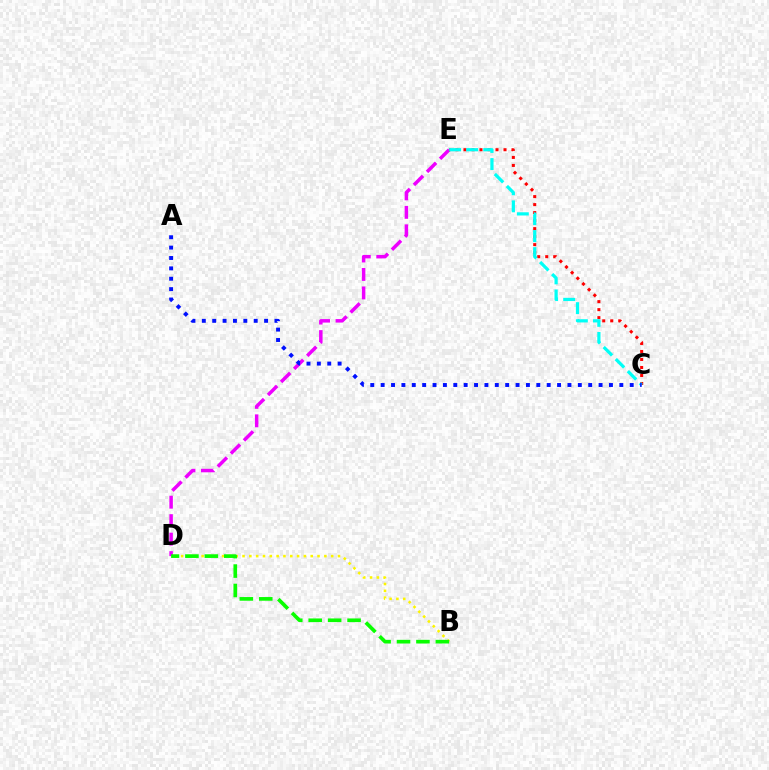{('D', 'E'): [{'color': '#ee00ff', 'line_style': 'dashed', 'thickness': 2.51}], ('B', 'D'): [{'color': '#fcf500', 'line_style': 'dotted', 'thickness': 1.85}, {'color': '#08ff00', 'line_style': 'dashed', 'thickness': 2.64}], ('C', 'E'): [{'color': '#ff0000', 'line_style': 'dotted', 'thickness': 2.18}, {'color': '#00fff6', 'line_style': 'dashed', 'thickness': 2.32}], ('A', 'C'): [{'color': '#0010ff', 'line_style': 'dotted', 'thickness': 2.82}]}